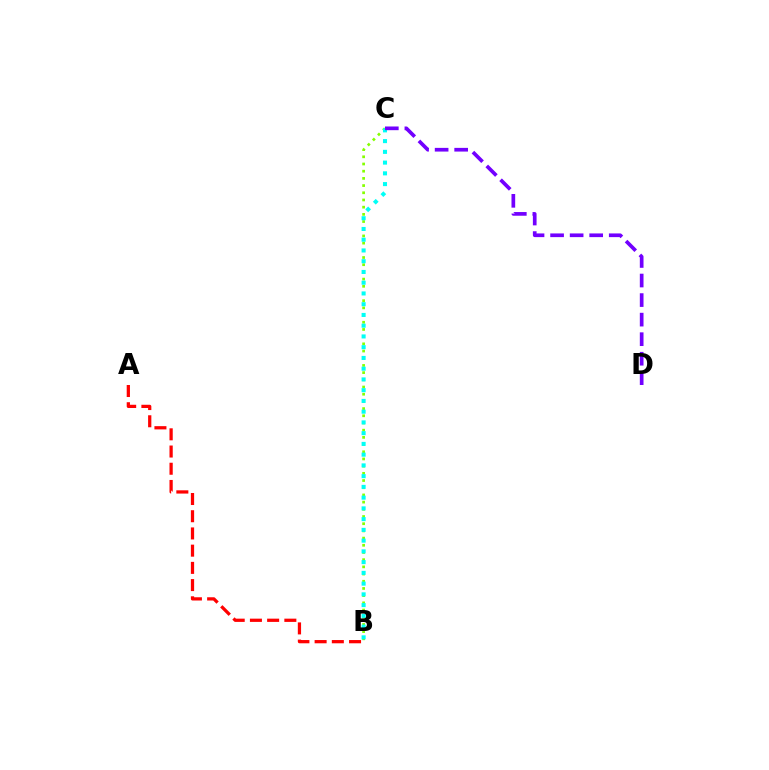{('A', 'B'): [{'color': '#ff0000', 'line_style': 'dashed', 'thickness': 2.34}], ('B', 'C'): [{'color': '#84ff00', 'line_style': 'dotted', 'thickness': 1.95}, {'color': '#00fff6', 'line_style': 'dotted', 'thickness': 2.92}], ('C', 'D'): [{'color': '#7200ff', 'line_style': 'dashed', 'thickness': 2.66}]}